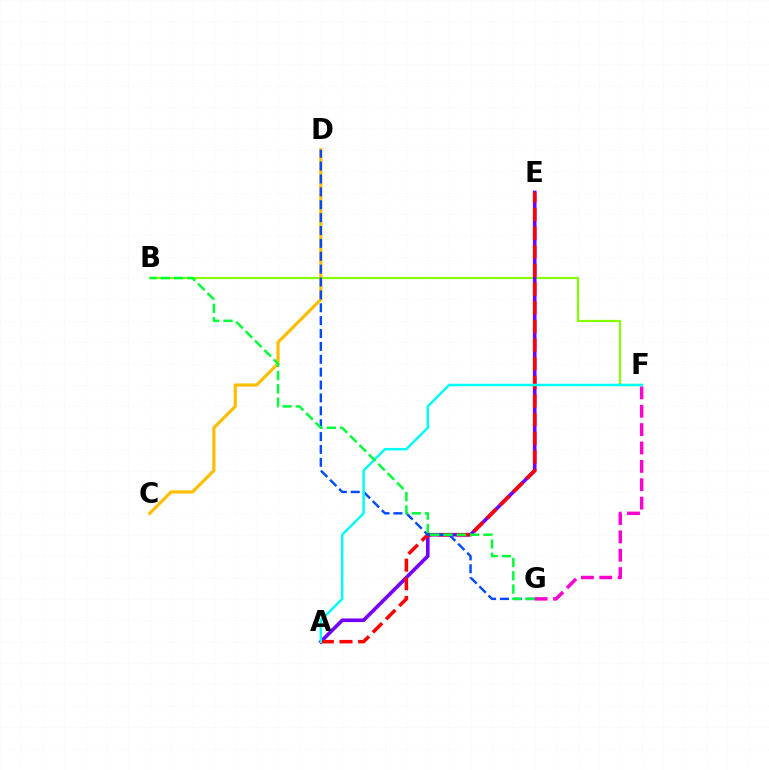{('B', 'F'): [{'color': '#84ff00', 'line_style': 'solid', 'thickness': 1.6}], ('C', 'D'): [{'color': '#ffbd00', 'line_style': 'solid', 'thickness': 2.27}], ('F', 'G'): [{'color': '#ff00cf', 'line_style': 'dashed', 'thickness': 2.5}], ('A', 'E'): [{'color': '#7200ff', 'line_style': 'solid', 'thickness': 2.61}, {'color': '#ff0000', 'line_style': 'dashed', 'thickness': 2.53}], ('D', 'G'): [{'color': '#004bff', 'line_style': 'dashed', 'thickness': 1.75}], ('A', 'F'): [{'color': '#00fff6', 'line_style': 'solid', 'thickness': 1.79}], ('B', 'G'): [{'color': '#00ff39', 'line_style': 'dashed', 'thickness': 1.81}]}